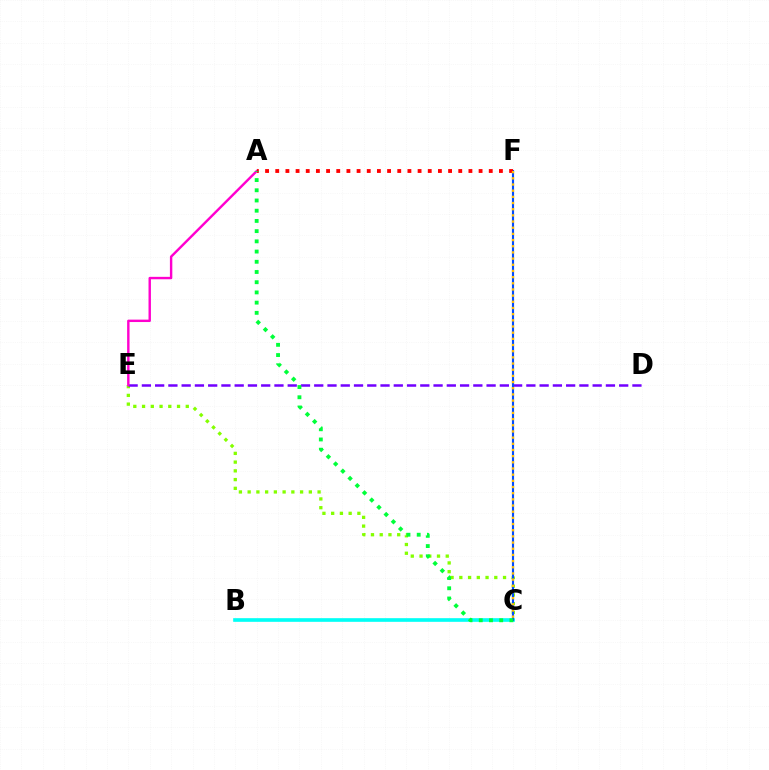{('C', 'E'): [{'color': '#84ff00', 'line_style': 'dotted', 'thickness': 2.38}], ('B', 'C'): [{'color': '#00fff6', 'line_style': 'solid', 'thickness': 2.63}], ('D', 'E'): [{'color': '#7200ff', 'line_style': 'dashed', 'thickness': 1.8}], ('A', 'E'): [{'color': '#ff00cf', 'line_style': 'solid', 'thickness': 1.74}], ('C', 'F'): [{'color': '#004bff', 'line_style': 'solid', 'thickness': 1.54}, {'color': '#ffbd00', 'line_style': 'dotted', 'thickness': 1.68}], ('A', 'F'): [{'color': '#ff0000', 'line_style': 'dotted', 'thickness': 2.76}], ('A', 'C'): [{'color': '#00ff39', 'line_style': 'dotted', 'thickness': 2.78}]}